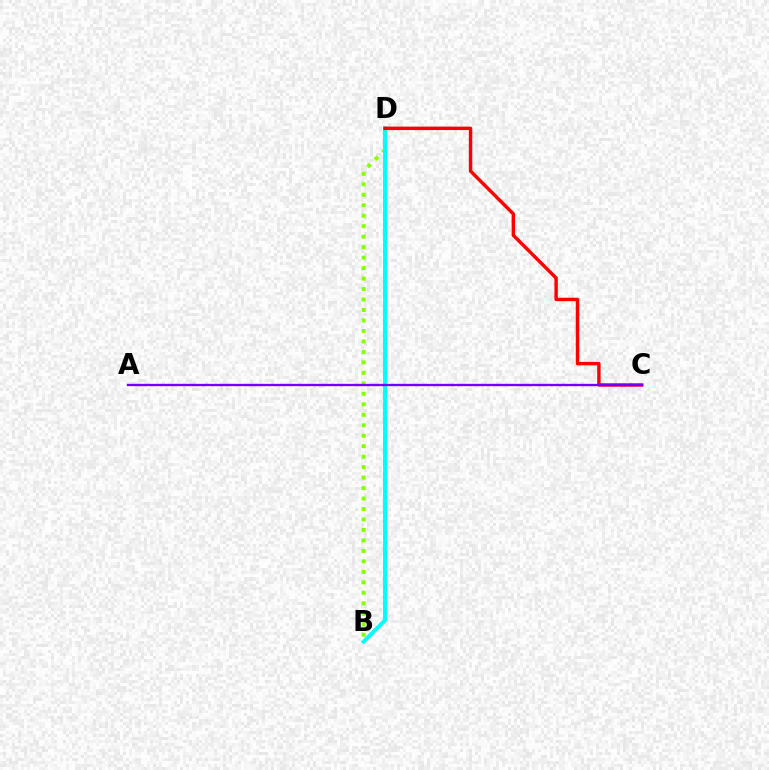{('B', 'D'): [{'color': '#84ff00', 'line_style': 'dotted', 'thickness': 2.85}, {'color': '#00fff6', 'line_style': 'solid', 'thickness': 2.85}], ('C', 'D'): [{'color': '#ff0000', 'line_style': 'solid', 'thickness': 2.47}], ('A', 'C'): [{'color': '#7200ff', 'line_style': 'solid', 'thickness': 1.67}]}